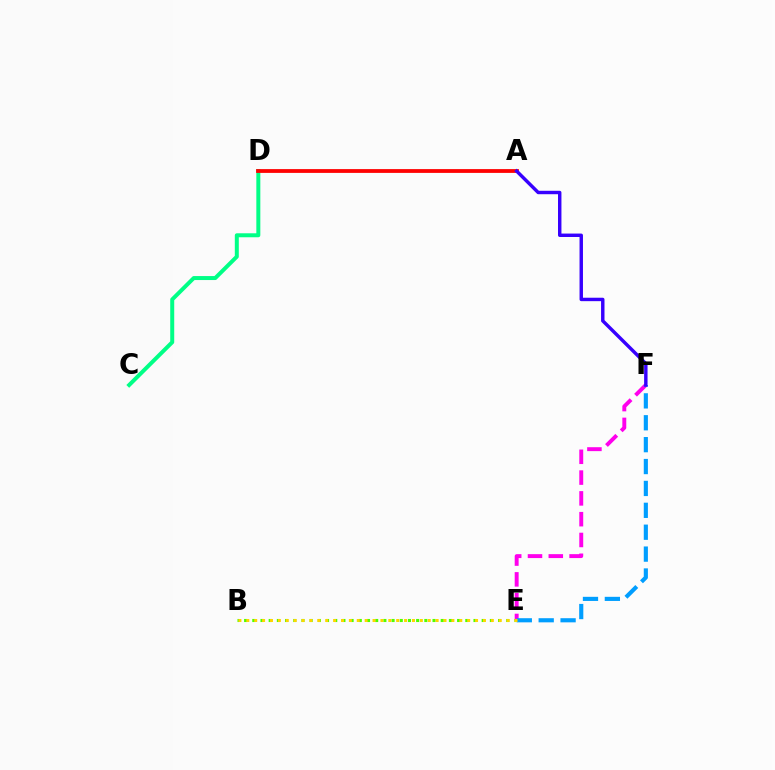{('B', 'E'): [{'color': '#4fff00', 'line_style': 'dotted', 'thickness': 2.23}, {'color': '#ffd500', 'line_style': 'dotted', 'thickness': 2.14}], ('C', 'D'): [{'color': '#00ff86', 'line_style': 'solid', 'thickness': 2.87}], ('E', 'F'): [{'color': '#ff00ed', 'line_style': 'dashed', 'thickness': 2.83}, {'color': '#009eff', 'line_style': 'dashed', 'thickness': 2.97}], ('A', 'D'): [{'color': '#ff0000', 'line_style': 'solid', 'thickness': 2.73}], ('A', 'F'): [{'color': '#3700ff', 'line_style': 'solid', 'thickness': 2.47}]}